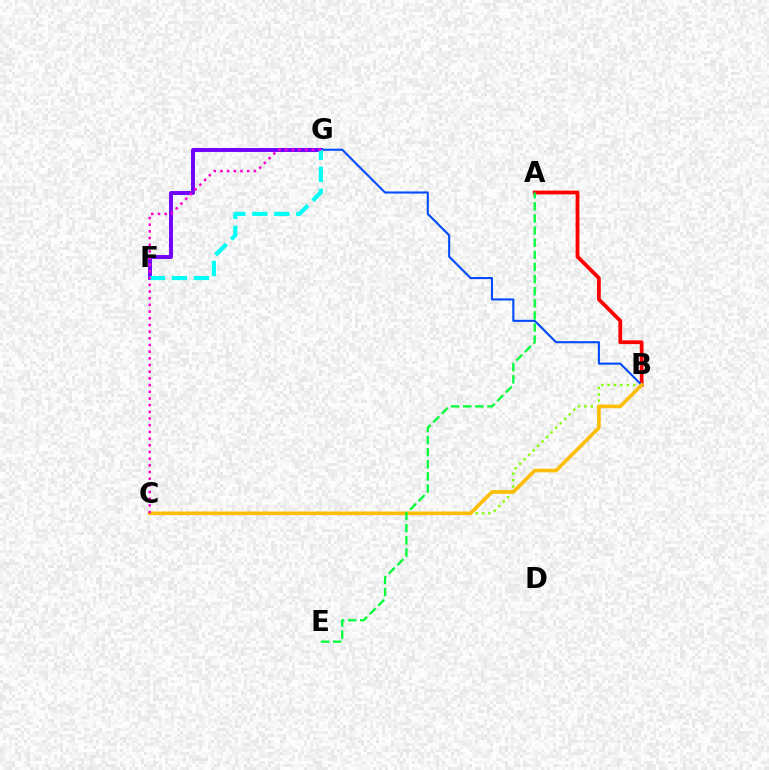{('B', 'C'): [{'color': '#84ff00', 'line_style': 'dotted', 'thickness': 1.73}, {'color': '#ffbd00', 'line_style': 'solid', 'thickness': 2.6}], ('A', 'B'): [{'color': '#ff0000', 'line_style': 'solid', 'thickness': 2.73}], ('B', 'G'): [{'color': '#004bff', 'line_style': 'solid', 'thickness': 1.51}], ('F', 'G'): [{'color': '#7200ff', 'line_style': 'solid', 'thickness': 2.81}, {'color': '#00fff6', 'line_style': 'dashed', 'thickness': 2.99}], ('A', 'E'): [{'color': '#00ff39', 'line_style': 'dashed', 'thickness': 1.65}], ('C', 'G'): [{'color': '#ff00cf', 'line_style': 'dotted', 'thickness': 1.82}]}